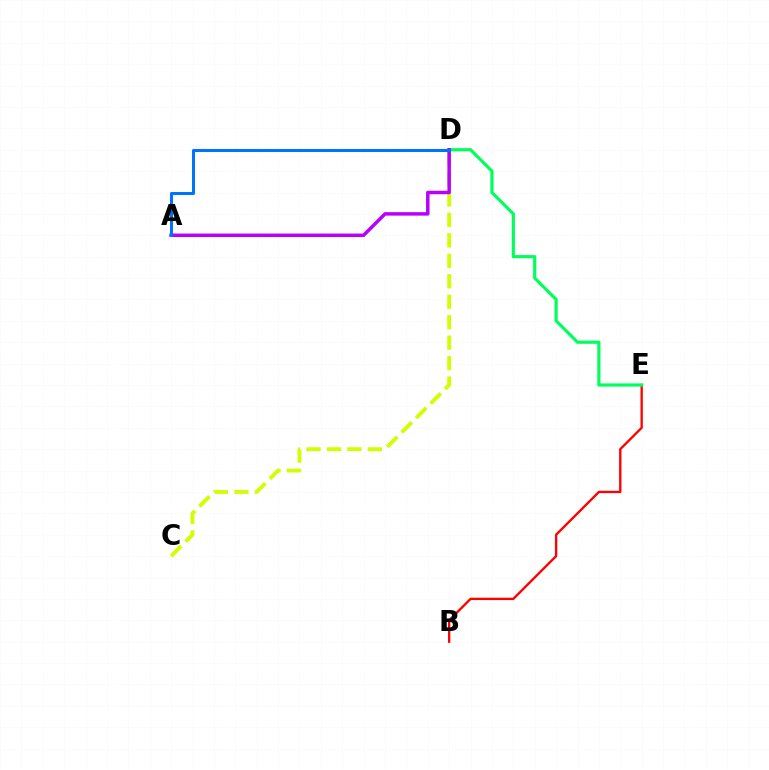{('B', 'E'): [{'color': '#ff0000', 'line_style': 'solid', 'thickness': 1.68}], ('D', 'E'): [{'color': '#00ff5c', 'line_style': 'solid', 'thickness': 2.29}], ('C', 'D'): [{'color': '#d1ff00', 'line_style': 'dashed', 'thickness': 2.78}], ('A', 'D'): [{'color': '#b900ff', 'line_style': 'solid', 'thickness': 2.51}, {'color': '#0074ff', 'line_style': 'solid', 'thickness': 2.19}]}